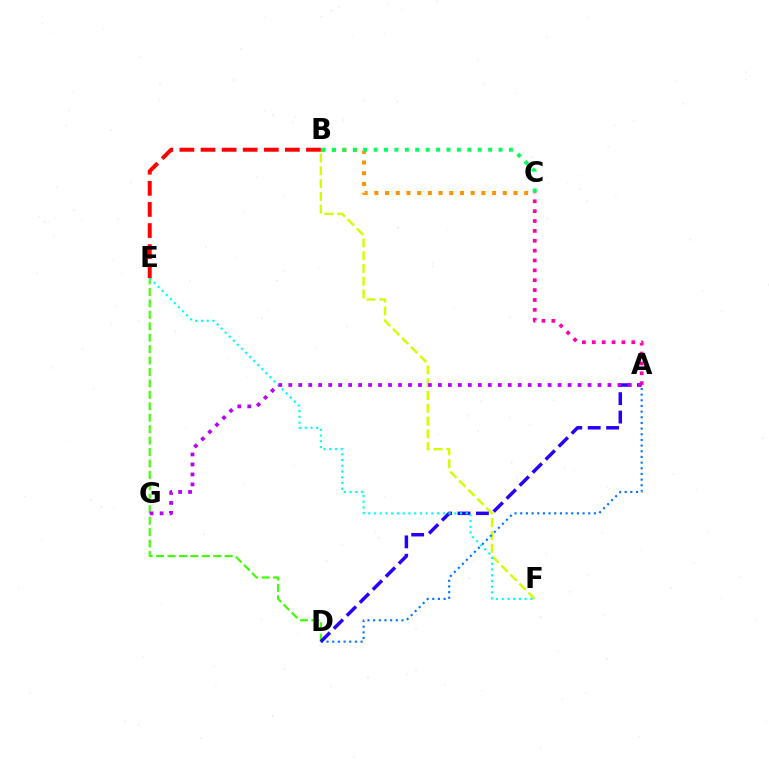{('B', 'F'): [{'color': '#d1ff00', 'line_style': 'dashed', 'thickness': 1.74}], ('A', 'C'): [{'color': '#ff00ac', 'line_style': 'dotted', 'thickness': 2.68}], ('D', 'E'): [{'color': '#3dff00', 'line_style': 'dashed', 'thickness': 1.55}], ('A', 'D'): [{'color': '#0074ff', 'line_style': 'dotted', 'thickness': 1.54}, {'color': '#2500ff', 'line_style': 'dashed', 'thickness': 2.5}], ('B', 'C'): [{'color': '#ff9400', 'line_style': 'dotted', 'thickness': 2.91}, {'color': '#00ff5c', 'line_style': 'dotted', 'thickness': 2.83}], ('E', 'F'): [{'color': '#00fff6', 'line_style': 'dotted', 'thickness': 1.56}], ('B', 'E'): [{'color': '#ff0000', 'line_style': 'dashed', 'thickness': 2.87}], ('A', 'G'): [{'color': '#b900ff', 'line_style': 'dotted', 'thickness': 2.71}]}